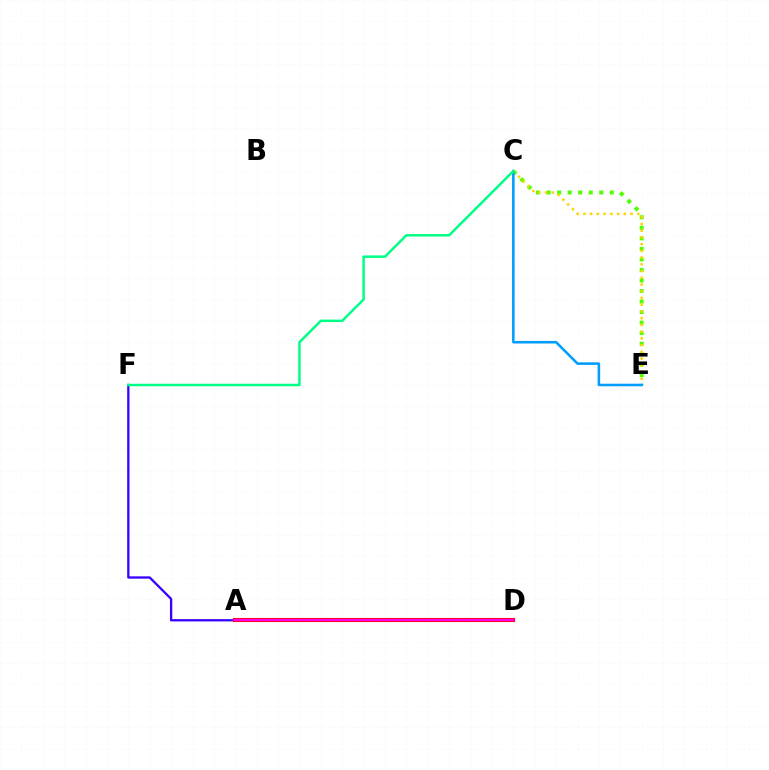{('A', 'F'): [{'color': '#3700ff', 'line_style': 'solid', 'thickness': 1.65}], ('C', 'E'): [{'color': '#4fff00', 'line_style': 'dotted', 'thickness': 2.86}, {'color': '#ffd500', 'line_style': 'dotted', 'thickness': 1.83}, {'color': '#009eff', 'line_style': 'solid', 'thickness': 1.85}], ('A', 'D'): [{'color': '#ff0000', 'line_style': 'solid', 'thickness': 2.96}, {'color': '#ff00ed', 'line_style': 'solid', 'thickness': 1.74}], ('C', 'F'): [{'color': '#00ff86', 'line_style': 'solid', 'thickness': 1.79}]}